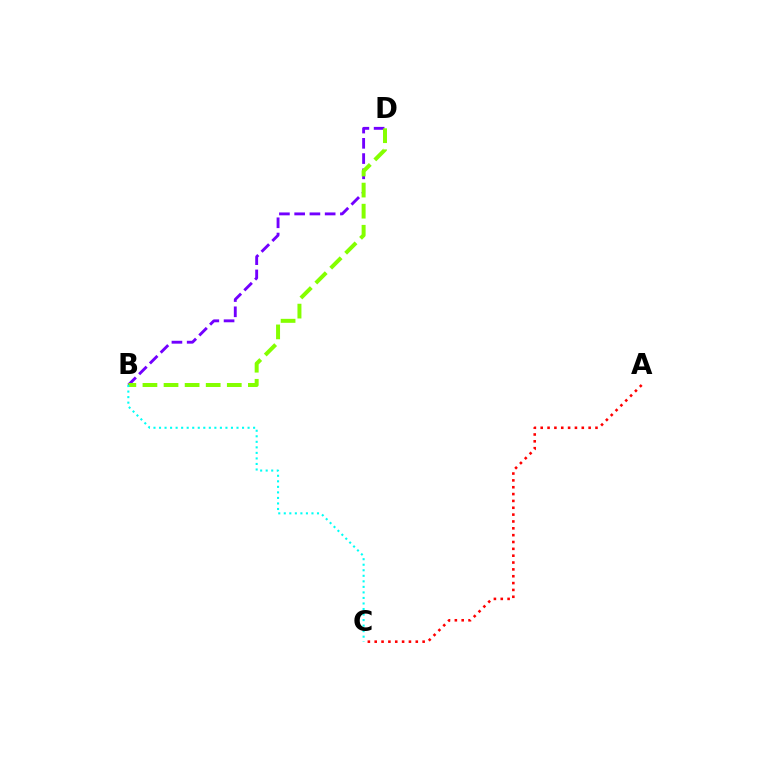{('B', 'D'): [{'color': '#7200ff', 'line_style': 'dashed', 'thickness': 2.07}, {'color': '#84ff00', 'line_style': 'dashed', 'thickness': 2.86}], ('A', 'C'): [{'color': '#ff0000', 'line_style': 'dotted', 'thickness': 1.86}], ('B', 'C'): [{'color': '#00fff6', 'line_style': 'dotted', 'thickness': 1.5}]}